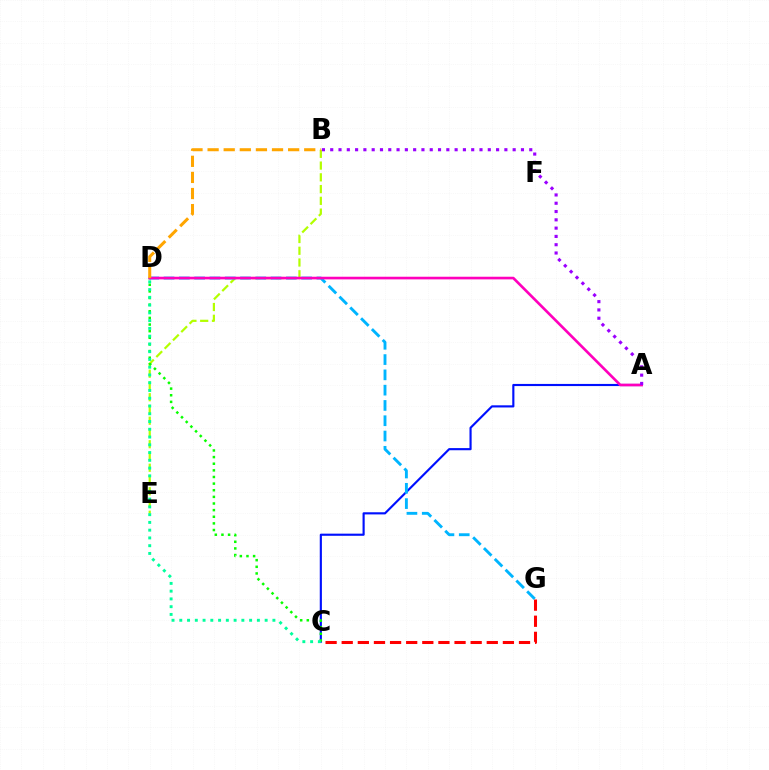{('A', 'C'): [{'color': '#0010ff', 'line_style': 'solid', 'thickness': 1.54}], ('B', 'E'): [{'color': '#b3ff00', 'line_style': 'dashed', 'thickness': 1.6}], ('C', 'G'): [{'color': '#ff0000', 'line_style': 'dashed', 'thickness': 2.19}], ('C', 'D'): [{'color': '#08ff00', 'line_style': 'dotted', 'thickness': 1.8}, {'color': '#00ff9d', 'line_style': 'dotted', 'thickness': 2.11}], ('D', 'G'): [{'color': '#00b5ff', 'line_style': 'dashed', 'thickness': 2.08}], ('A', 'D'): [{'color': '#ff00bd', 'line_style': 'solid', 'thickness': 1.91}], ('B', 'D'): [{'color': '#ffa500', 'line_style': 'dashed', 'thickness': 2.19}], ('A', 'B'): [{'color': '#9b00ff', 'line_style': 'dotted', 'thickness': 2.25}]}